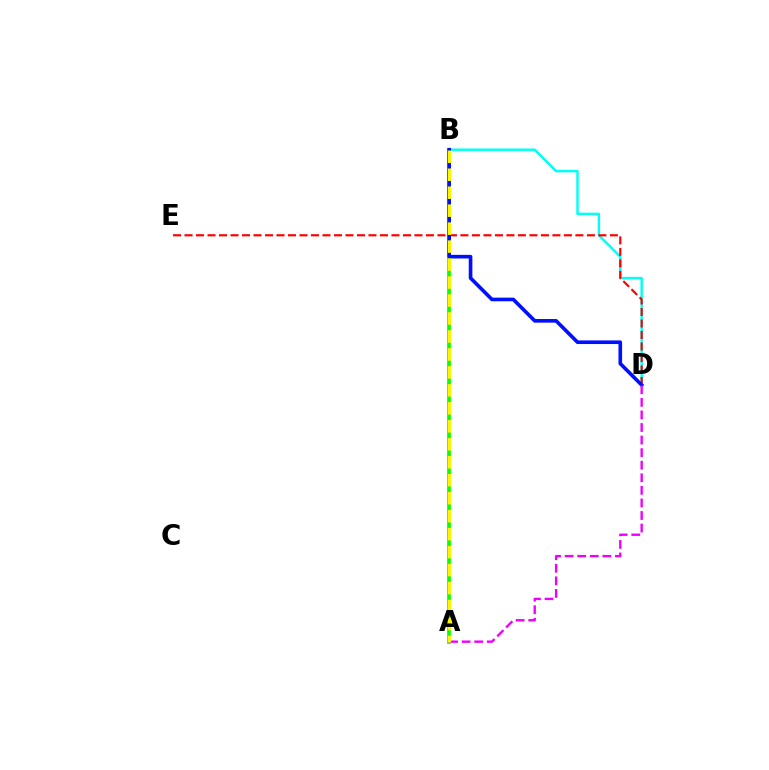{('B', 'D'): [{'color': '#00fff6', 'line_style': 'solid', 'thickness': 1.75}, {'color': '#0010ff', 'line_style': 'solid', 'thickness': 2.61}], ('A', 'B'): [{'color': '#08ff00', 'line_style': 'solid', 'thickness': 2.69}, {'color': '#fcf500', 'line_style': 'dashed', 'thickness': 2.44}], ('D', 'E'): [{'color': '#ff0000', 'line_style': 'dashed', 'thickness': 1.56}], ('A', 'D'): [{'color': '#ee00ff', 'line_style': 'dashed', 'thickness': 1.71}]}